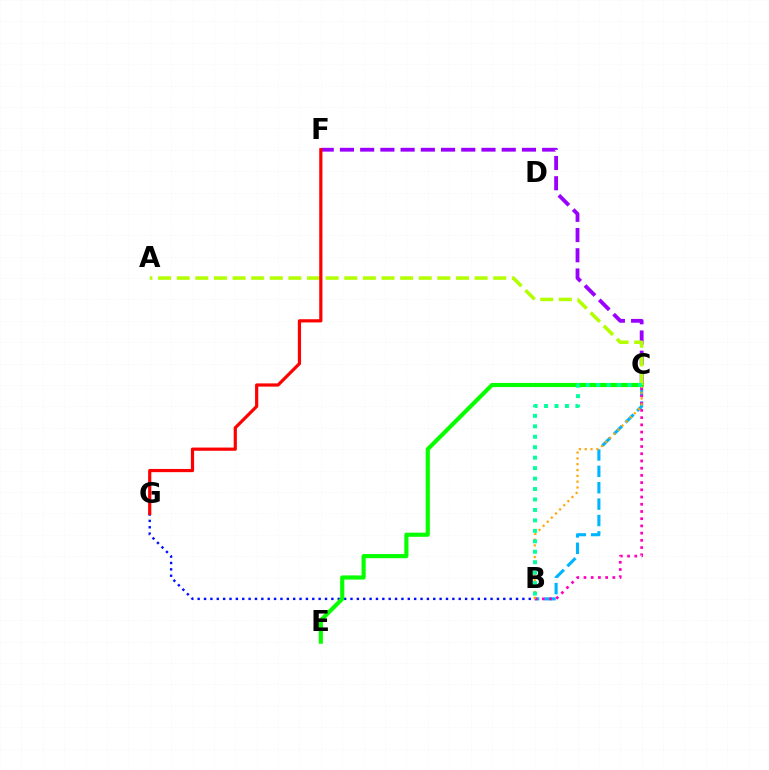{('C', 'F'): [{'color': '#9b00ff', 'line_style': 'dashed', 'thickness': 2.75}], ('B', 'G'): [{'color': '#0010ff', 'line_style': 'dotted', 'thickness': 1.73}], ('B', 'C'): [{'color': '#00b5ff', 'line_style': 'dashed', 'thickness': 2.23}, {'color': '#ff00bd', 'line_style': 'dotted', 'thickness': 1.96}, {'color': '#ffa500', 'line_style': 'dotted', 'thickness': 1.58}, {'color': '#00ff9d', 'line_style': 'dotted', 'thickness': 2.84}], ('C', 'E'): [{'color': '#08ff00', 'line_style': 'solid', 'thickness': 2.99}], ('A', 'C'): [{'color': '#b3ff00', 'line_style': 'dashed', 'thickness': 2.53}], ('F', 'G'): [{'color': '#ff0000', 'line_style': 'solid', 'thickness': 2.3}]}